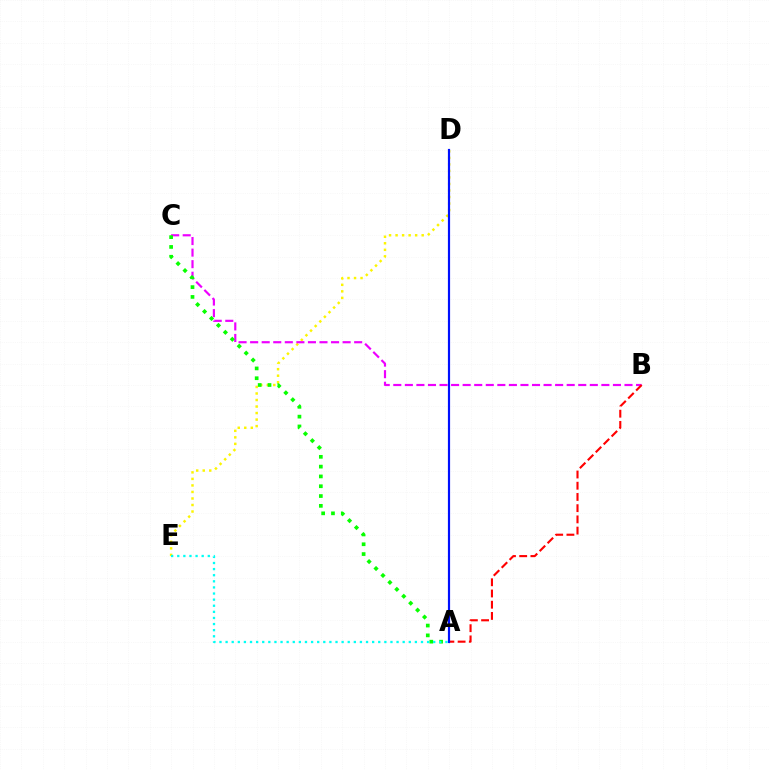{('D', 'E'): [{'color': '#fcf500', 'line_style': 'dotted', 'thickness': 1.77}], ('B', 'C'): [{'color': '#ee00ff', 'line_style': 'dashed', 'thickness': 1.57}], ('A', 'C'): [{'color': '#08ff00', 'line_style': 'dotted', 'thickness': 2.66}], ('A', 'B'): [{'color': '#ff0000', 'line_style': 'dashed', 'thickness': 1.52}], ('A', 'E'): [{'color': '#00fff6', 'line_style': 'dotted', 'thickness': 1.66}], ('A', 'D'): [{'color': '#0010ff', 'line_style': 'solid', 'thickness': 1.57}]}